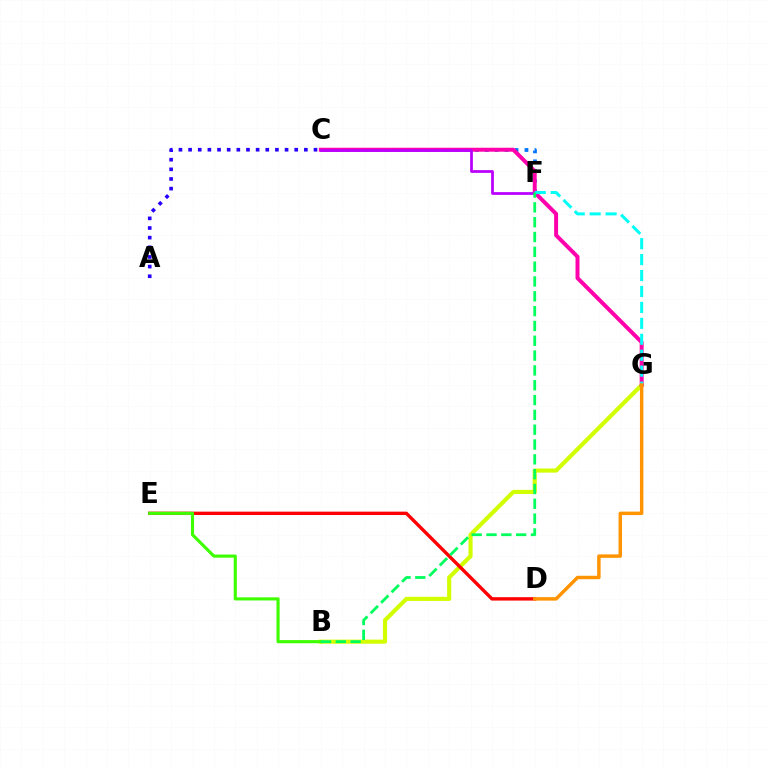{('C', 'F'): [{'color': '#0074ff', 'line_style': 'dotted', 'thickness': 2.7}, {'color': '#b900ff', 'line_style': 'solid', 'thickness': 1.99}], ('B', 'G'): [{'color': '#d1ff00', 'line_style': 'solid', 'thickness': 2.97}], ('D', 'E'): [{'color': '#ff0000', 'line_style': 'solid', 'thickness': 2.43}], ('B', 'E'): [{'color': '#3dff00', 'line_style': 'solid', 'thickness': 2.24}], ('C', 'G'): [{'color': '#ff00ac', 'line_style': 'solid', 'thickness': 2.85}], ('A', 'C'): [{'color': '#2500ff', 'line_style': 'dotted', 'thickness': 2.62}], ('F', 'G'): [{'color': '#00fff6', 'line_style': 'dashed', 'thickness': 2.16}], ('D', 'G'): [{'color': '#ff9400', 'line_style': 'solid', 'thickness': 2.48}], ('B', 'F'): [{'color': '#00ff5c', 'line_style': 'dashed', 'thickness': 2.01}]}